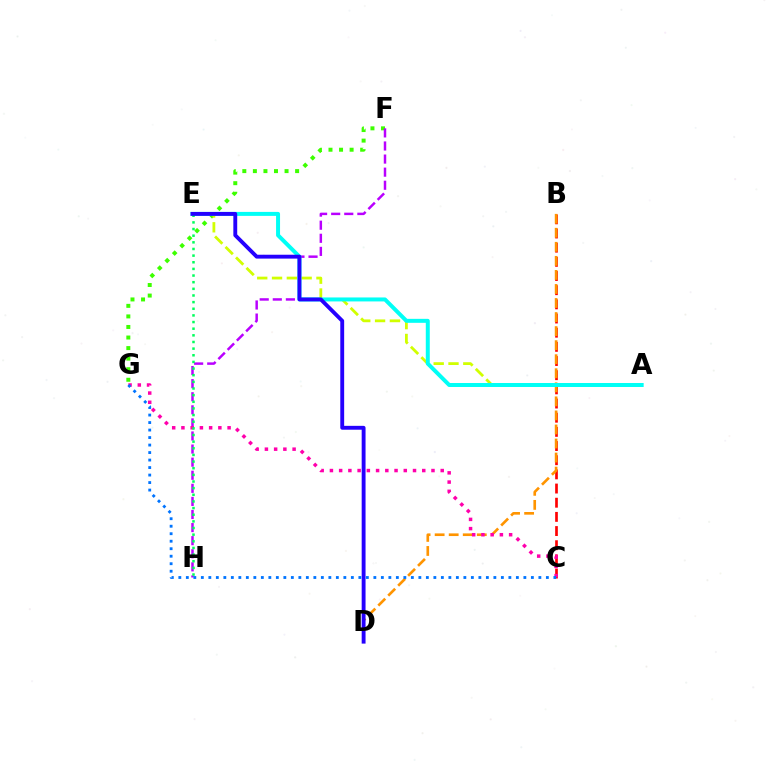{('F', 'G'): [{'color': '#3dff00', 'line_style': 'dotted', 'thickness': 2.87}], ('B', 'C'): [{'color': '#ff0000', 'line_style': 'dashed', 'thickness': 1.92}], ('F', 'H'): [{'color': '#b900ff', 'line_style': 'dashed', 'thickness': 1.78}], ('B', 'D'): [{'color': '#ff9400', 'line_style': 'dashed', 'thickness': 1.91}], ('C', 'G'): [{'color': '#ff00ac', 'line_style': 'dotted', 'thickness': 2.51}, {'color': '#0074ff', 'line_style': 'dotted', 'thickness': 2.04}], ('A', 'E'): [{'color': '#d1ff00', 'line_style': 'dashed', 'thickness': 2.01}, {'color': '#00fff6', 'line_style': 'solid', 'thickness': 2.87}], ('E', 'H'): [{'color': '#00ff5c', 'line_style': 'dotted', 'thickness': 1.81}], ('D', 'E'): [{'color': '#2500ff', 'line_style': 'solid', 'thickness': 2.79}]}